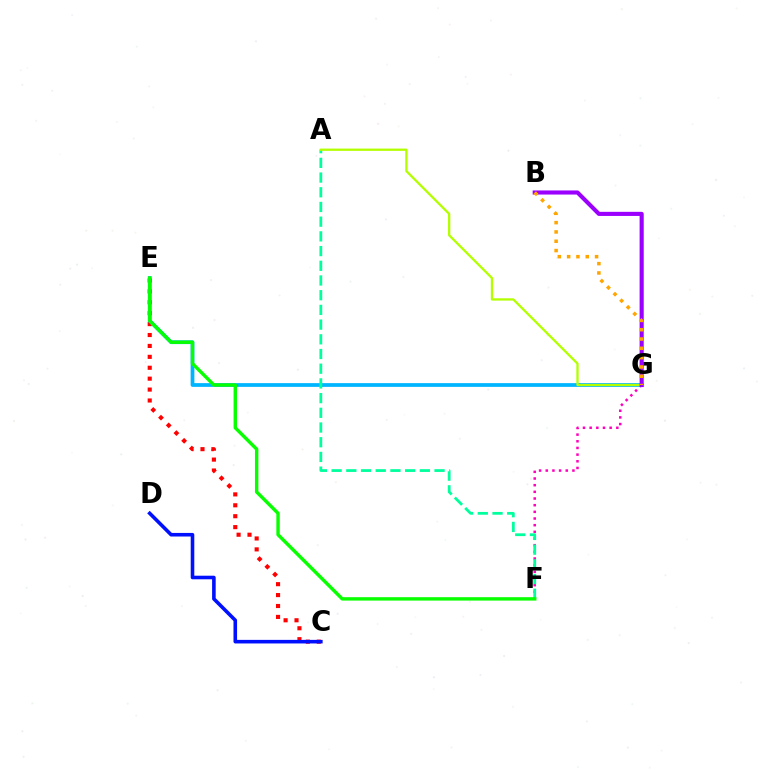{('C', 'E'): [{'color': '#ff0000', 'line_style': 'dotted', 'thickness': 2.96}], ('F', 'G'): [{'color': '#ff00bd', 'line_style': 'dotted', 'thickness': 1.81}], ('E', 'G'): [{'color': '#00b5ff', 'line_style': 'solid', 'thickness': 2.69}], ('C', 'D'): [{'color': '#0010ff', 'line_style': 'solid', 'thickness': 2.58}], ('A', 'F'): [{'color': '#00ff9d', 'line_style': 'dashed', 'thickness': 2.0}], ('A', 'G'): [{'color': '#b3ff00', 'line_style': 'solid', 'thickness': 1.65}], ('E', 'F'): [{'color': '#08ff00', 'line_style': 'solid', 'thickness': 2.45}], ('B', 'G'): [{'color': '#9b00ff', 'line_style': 'solid', 'thickness': 2.96}, {'color': '#ffa500', 'line_style': 'dotted', 'thickness': 2.53}]}